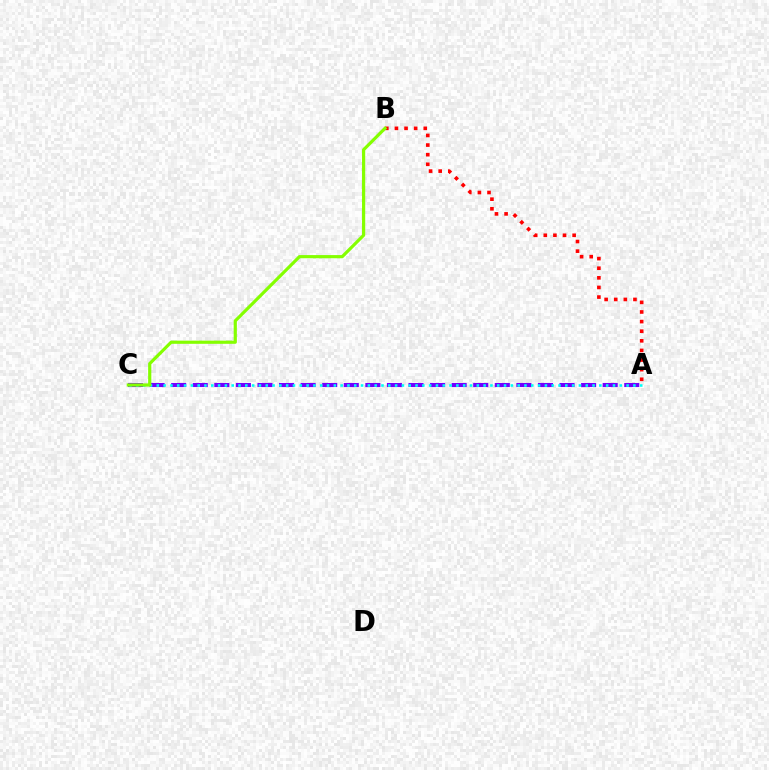{('A', 'B'): [{'color': '#ff0000', 'line_style': 'dotted', 'thickness': 2.61}], ('A', 'C'): [{'color': '#7200ff', 'line_style': 'dashed', 'thickness': 2.93}, {'color': '#00fff6', 'line_style': 'dotted', 'thickness': 1.85}], ('B', 'C'): [{'color': '#84ff00', 'line_style': 'solid', 'thickness': 2.29}]}